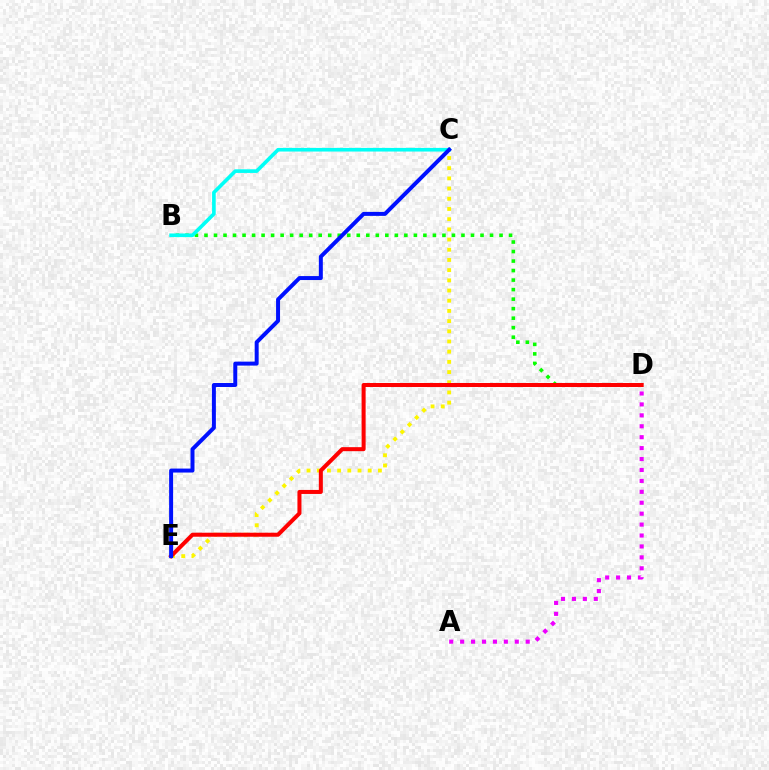{('B', 'D'): [{'color': '#08ff00', 'line_style': 'dotted', 'thickness': 2.59}], ('B', 'C'): [{'color': '#00fff6', 'line_style': 'solid', 'thickness': 2.62}], ('A', 'D'): [{'color': '#ee00ff', 'line_style': 'dotted', 'thickness': 2.97}], ('C', 'E'): [{'color': '#fcf500', 'line_style': 'dotted', 'thickness': 2.77}, {'color': '#0010ff', 'line_style': 'solid', 'thickness': 2.86}], ('D', 'E'): [{'color': '#ff0000', 'line_style': 'solid', 'thickness': 2.89}]}